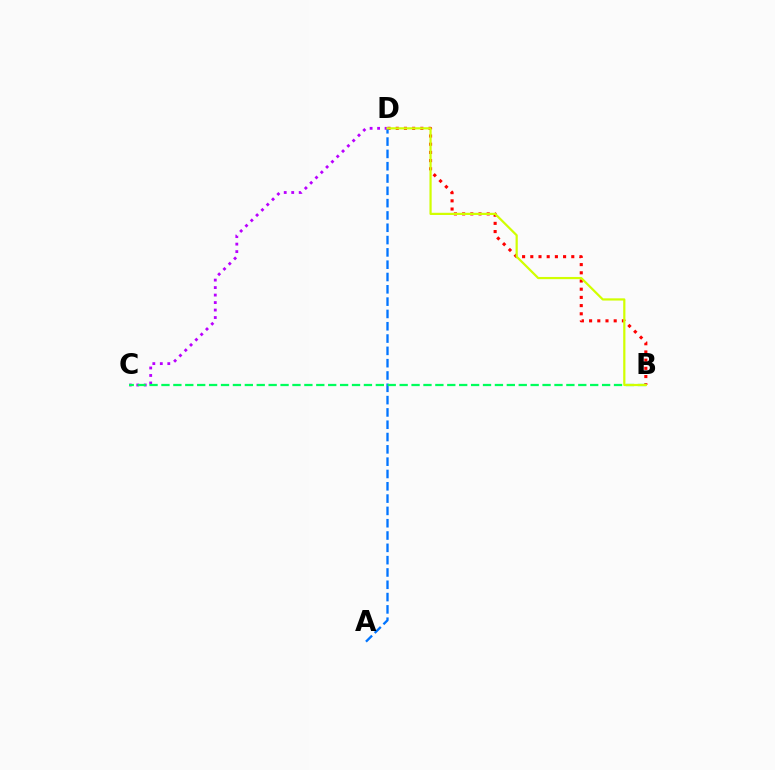{('B', 'D'): [{'color': '#ff0000', 'line_style': 'dotted', 'thickness': 2.23}, {'color': '#d1ff00', 'line_style': 'solid', 'thickness': 1.59}], ('A', 'D'): [{'color': '#0074ff', 'line_style': 'dashed', 'thickness': 1.67}], ('C', 'D'): [{'color': '#b900ff', 'line_style': 'dotted', 'thickness': 2.03}], ('B', 'C'): [{'color': '#00ff5c', 'line_style': 'dashed', 'thickness': 1.62}]}